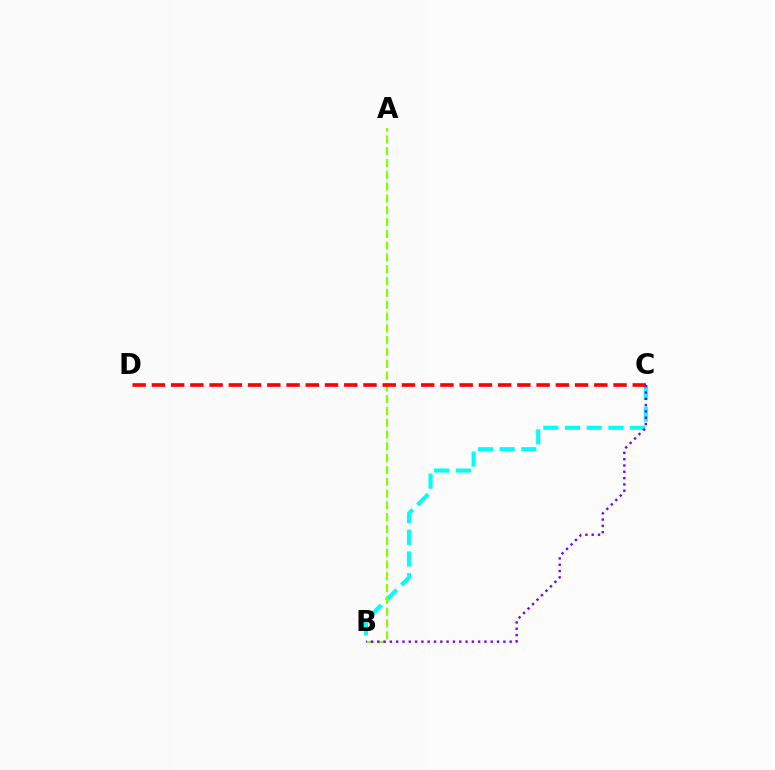{('B', 'C'): [{'color': '#00fff6', 'line_style': 'dashed', 'thickness': 2.95}, {'color': '#7200ff', 'line_style': 'dotted', 'thickness': 1.71}], ('A', 'B'): [{'color': '#84ff00', 'line_style': 'dashed', 'thickness': 1.6}], ('C', 'D'): [{'color': '#ff0000', 'line_style': 'dashed', 'thickness': 2.61}]}